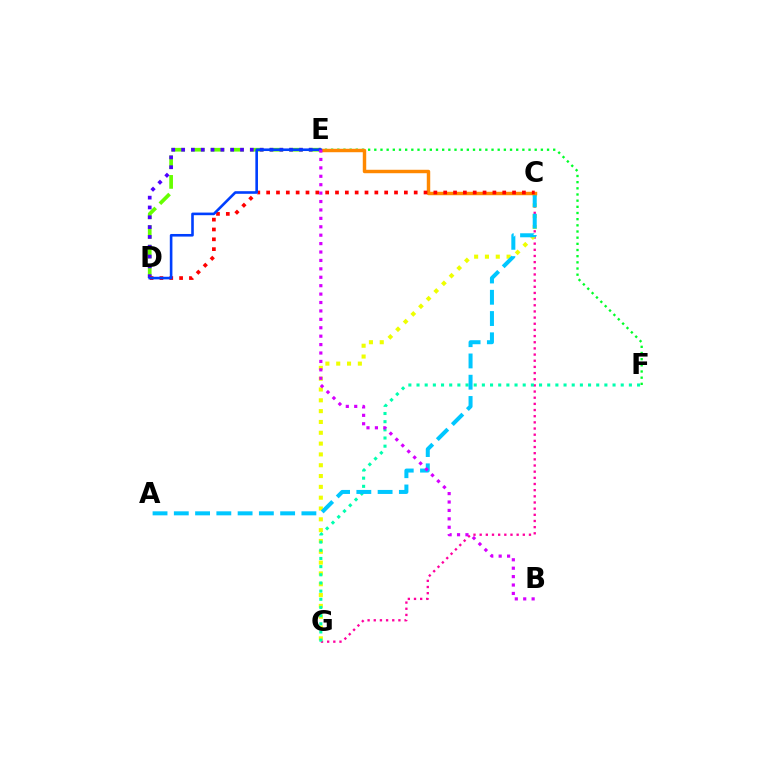{('C', 'G'): [{'color': '#ff00a0', 'line_style': 'dotted', 'thickness': 1.67}, {'color': '#eeff00', 'line_style': 'dotted', 'thickness': 2.94}], ('D', 'E'): [{'color': '#66ff00', 'line_style': 'dashed', 'thickness': 2.67}, {'color': '#4f00ff', 'line_style': 'dotted', 'thickness': 2.67}, {'color': '#003fff', 'line_style': 'solid', 'thickness': 1.88}], ('E', 'F'): [{'color': '#00ff27', 'line_style': 'dotted', 'thickness': 1.68}], ('F', 'G'): [{'color': '#00ffaf', 'line_style': 'dotted', 'thickness': 2.22}], ('A', 'C'): [{'color': '#00c7ff', 'line_style': 'dashed', 'thickness': 2.89}], ('C', 'E'): [{'color': '#ff8800', 'line_style': 'solid', 'thickness': 2.48}], ('C', 'D'): [{'color': '#ff0000', 'line_style': 'dotted', 'thickness': 2.67}], ('B', 'E'): [{'color': '#d600ff', 'line_style': 'dotted', 'thickness': 2.29}]}